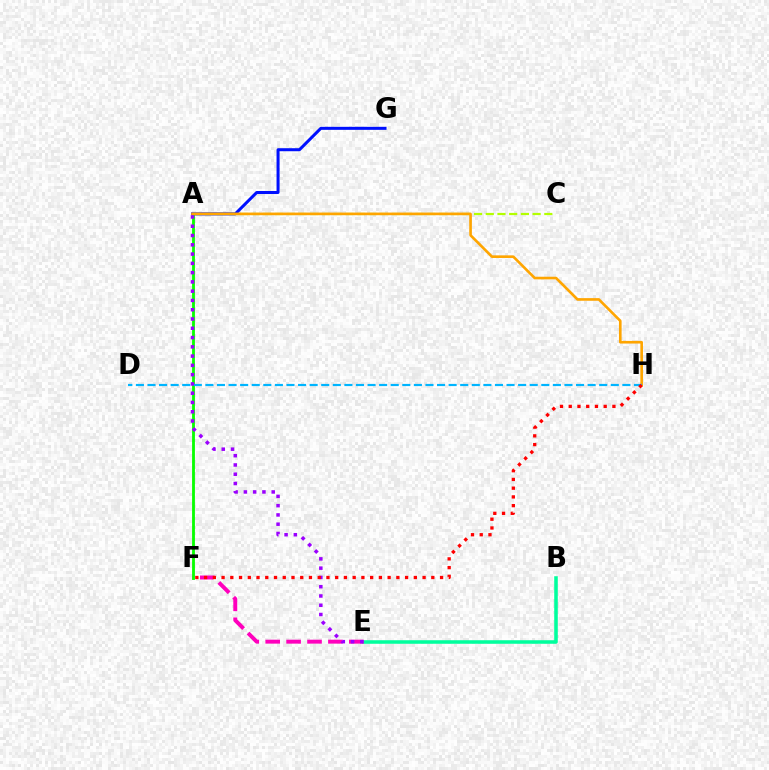{('B', 'E'): [{'color': '#00ff9d', 'line_style': 'solid', 'thickness': 2.55}], ('E', 'F'): [{'color': '#ff00bd', 'line_style': 'dashed', 'thickness': 2.84}], ('A', 'G'): [{'color': '#0010ff', 'line_style': 'solid', 'thickness': 2.17}], ('A', 'C'): [{'color': '#b3ff00', 'line_style': 'dashed', 'thickness': 1.59}], ('A', 'F'): [{'color': '#08ff00', 'line_style': 'solid', 'thickness': 2.03}], ('A', 'H'): [{'color': '#ffa500', 'line_style': 'solid', 'thickness': 1.9}], ('D', 'H'): [{'color': '#00b5ff', 'line_style': 'dashed', 'thickness': 1.57}], ('A', 'E'): [{'color': '#9b00ff', 'line_style': 'dotted', 'thickness': 2.52}], ('F', 'H'): [{'color': '#ff0000', 'line_style': 'dotted', 'thickness': 2.37}]}